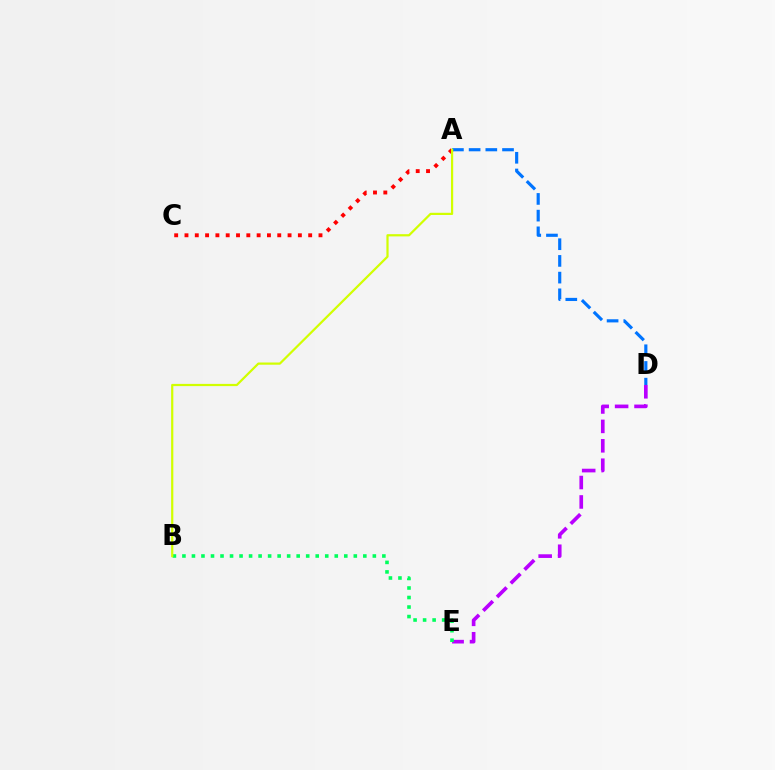{('D', 'E'): [{'color': '#b900ff', 'line_style': 'dashed', 'thickness': 2.64}], ('B', 'E'): [{'color': '#00ff5c', 'line_style': 'dotted', 'thickness': 2.59}], ('A', 'C'): [{'color': '#ff0000', 'line_style': 'dotted', 'thickness': 2.8}], ('A', 'D'): [{'color': '#0074ff', 'line_style': 'dashed', 'thickness': 2.27}], ('A', 'B'): [{'color': '#d1ff00', 'line_style': 'solid', 'thickness': 1.6}]}